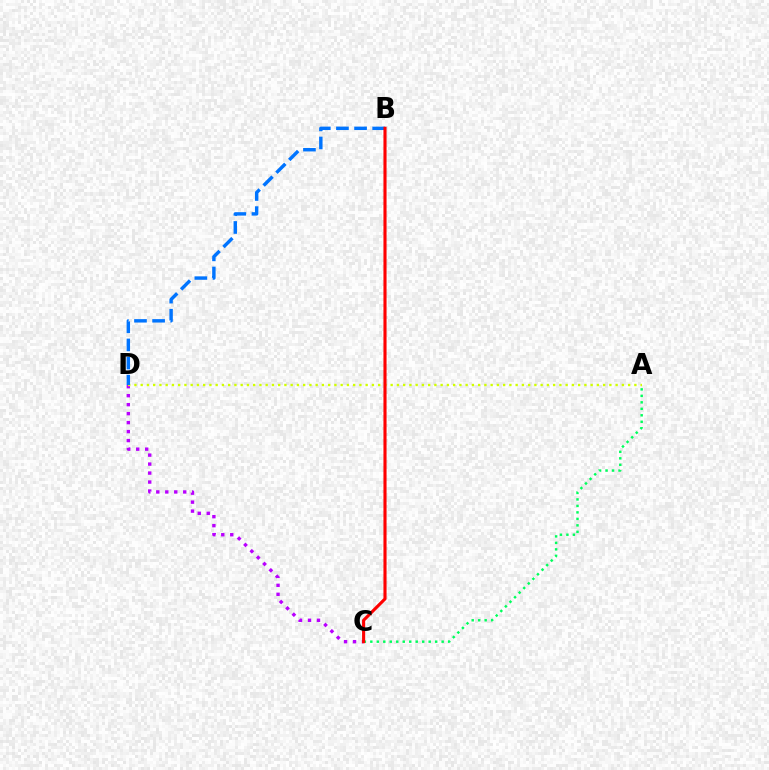{('C', 'D'): [{'color': '#b900ff', 'line_style': 'dotted', 'thickness': 2.44}], ('A', 'C'): [{'color': '#00ff5c', 'line_style': 'dotted', 'thickness': 1.76}], ('A', 'D'): [{'color': '#d1ff00', 'line_style': 'dotted', 'thickness': 1.7}], ('B', 'D'): [{'color': '#0074ff', 'line_style': 'dashed', 'thickness': 2.46}], ('B', 'C'): [{'color': '#ff0000', 'line_style': 'solid', 'thickness': 2.24}]}